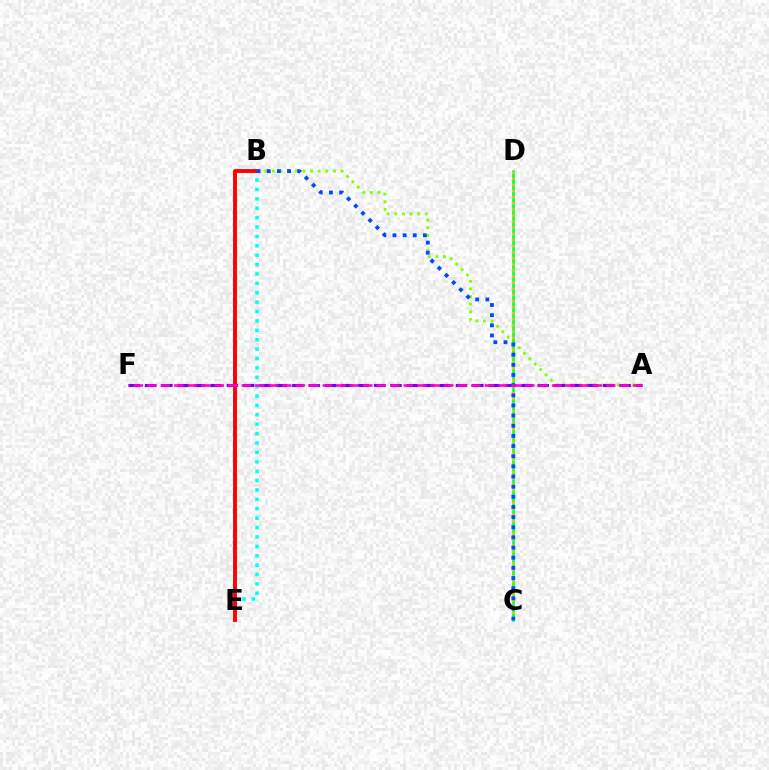{('A', 'B'): [{'color': '#84ff00', 'line_style': 'dotted', 'thickness': 2.07}], ('B', 'E'): [{'color': '#00fff6', 'line_style': 'dotted', 'thickness': 2.55}, {'color': '#ff0000', 'line_style': 'solid', 'thickness': 2.8}], ('C', 'D'): [{'color': '#00ff39', 'line_style': 'solid', 'thickness': 1.85}, {'color': '#ffbd00', 'line_style': 'dotted', 'thickness': 1.66}], ('A', 'F'): [{'color': '#7200ff', 'line_style': 'dashed', 'thickness': 2.22}, {'color': '#ff00cf', 'line_style': 'dashed', 'thickness': 1.83}], ('B', 'C'): [{'color': '#004bff', 'line_style': 'dotted', 'thickness': 2.76}]}